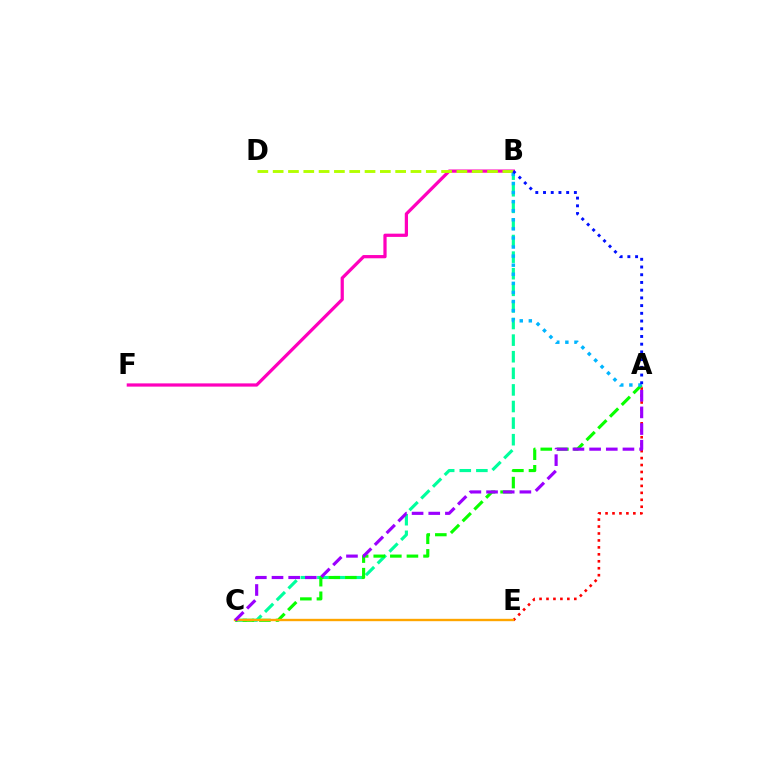{('A', 'E'): [{'color': '#ff0000', 'line_style': 'dotted', 'thickness': 1.89}], ('B', 'C'): [{'color': '#00ff9d', 'line_style': 'dashed', 'thickness': 2.25}], ('B', 'F'): [{'color': '#ff00bd', 'line_style': 'solid', 'thickness': 2.33}], ('A', 'C'): [{'color': '#08ff00', 'line_style': 'dashed', 'thickness': 2.25}, {'color': '#9b00ff', 'line_style': 'dashed', 'thickness': 2.26}], ('B', 'D'): [{'color': '#b3ff00', 'line_style': 'dashed', 'thickness': 2.08}], ('C', 'E'): [{'color': '#ffa500', 'line_style': 'solid', 'thickness': 1.71}], ('A', 'B'): [{'color': '#00b5ff', 'line_style': 'dotted', 'thickness': 2.47}, {'color': '#0010ff', 'line_style': 'dotted', 'thickness': 2.1}]}